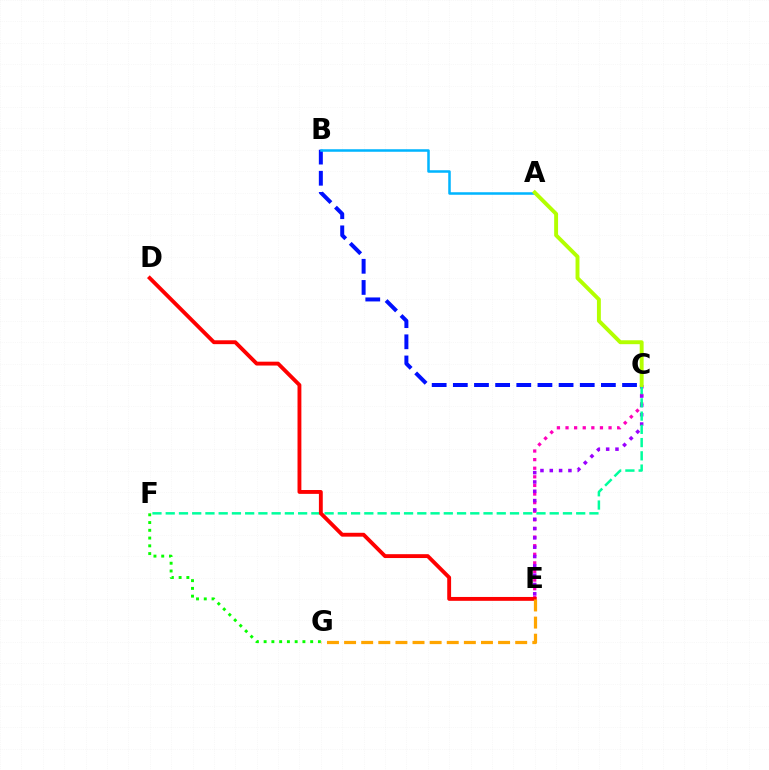{('F', 'G'): [{'color': '#08ff00', 'line_style': 'dotted', 'thickness': 2.11}], ('C', 'E'): [{'color': '#ff00bd', 'line_style': 'dotted', 'thickness': 2.34}, {'color': '#9b00ff', 'line_style': 'dotted', 'thickness': 2.53}], ('C', 'F'): [{'color': '#00ff9d', 'line_style': 'dashed', 'thickness': 1.8}], ('D', 'E'): [{'color': '#ff0000', 'line_style': 'solid', 'thickness': 2.78}], ('B', 'C'): [{'color': '#0010ff', 'line_style': 'dashed', 'thickness': 2.87}], ('A', 'B'): [{'color': '#00b5ff', 'line_style': 'solid', 'thickness': 1.82}], ('E', 'G'): [{'color': '#ffa500', 'line_style': 'dashed', 'thickness': 2.32}], ('A', 'C'): [{'color': '#b3ff00', 'line_style': 'solid', 'thickness': 2.81}]}